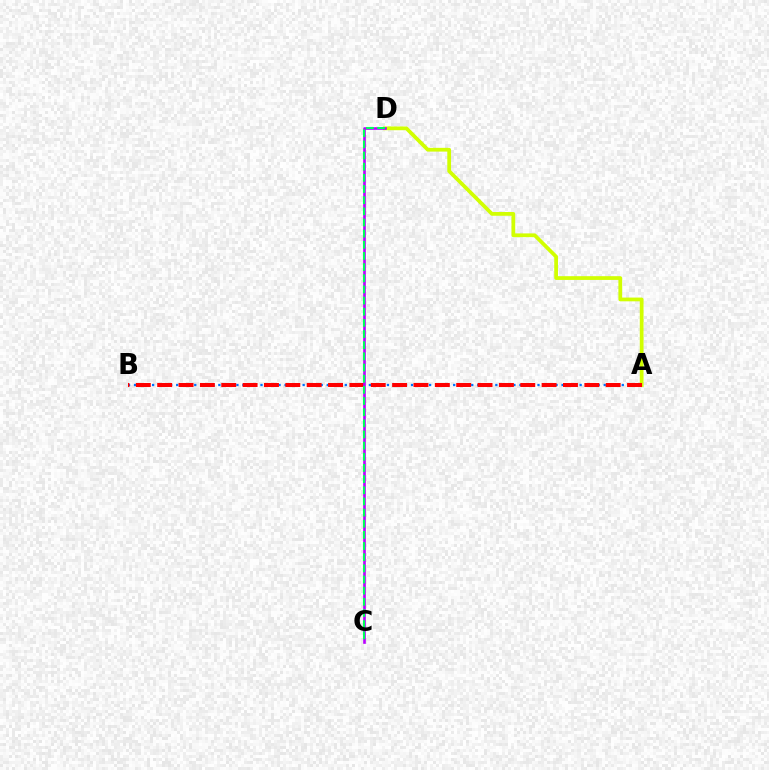{('A', 'D'): [{'color': '#d1ff00', 'line_style': 'solid', 'thickness': 2.7}], ('A', 'B'): [{'color': '#0074ff', 'line_style': 'dotted', 'thickness': 1.64}, {'color': '#ff0000', 'line_style': 'dashed', 'thickness': 2.9}], ('C', 'D'): [{'color': '#b900ff', 'line_style': 'solid', 'thickness': 1.9}, {'color': '#00ff5c', 'line_style': 'dashed', 'thickness': 1.52}]}